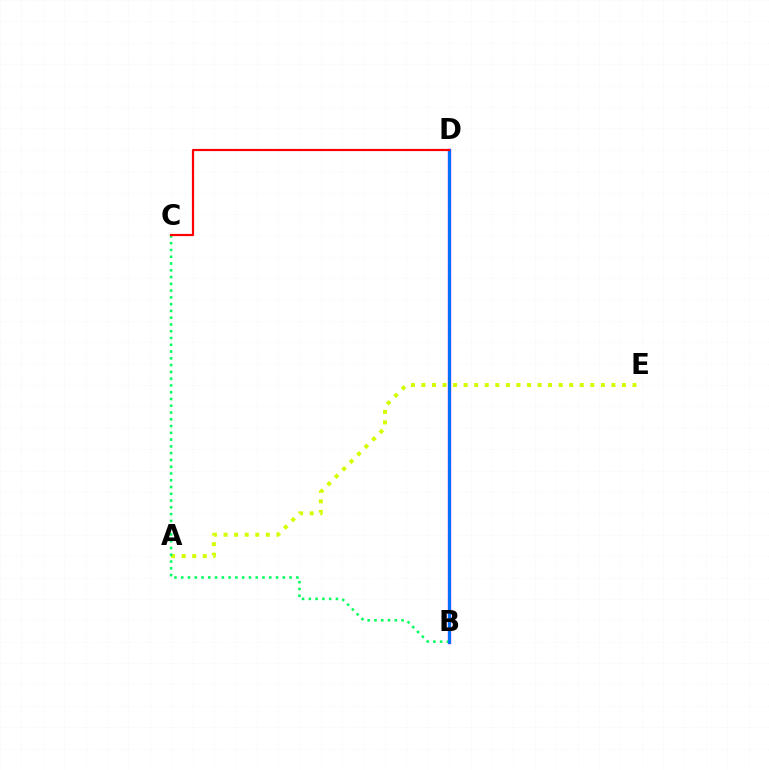{('A', 'E'): [{'color': '#d1ff00', 'line_style': 'dotted', 'thickness': 2.87}], ('B', 'D'): [{'color': '#b900ff', 'line_style': 'solid', 'thickness': 2.41}, {'color': '#0074ff', 'line_style': 'solid', 'thickness': 2.14}], ('B', 'C'): [{'color': '#00ff5c', 'line_style': 'dotted', 'thickness': 1.84}], ('C', 'D'): [{'color': '#ff0000', 'line_style': 'solid', 'thickness': 1.58}]}